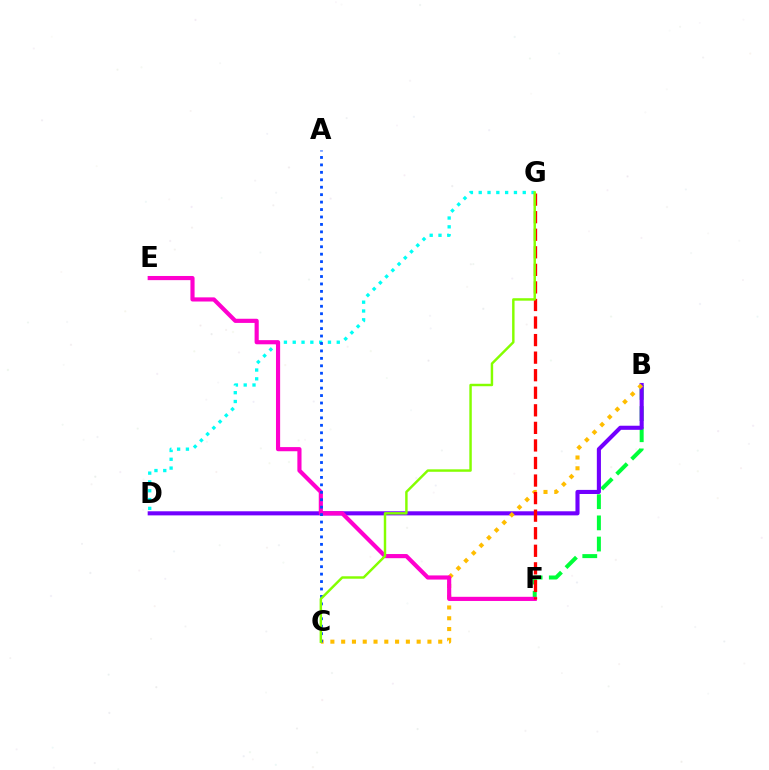{('D', 'G'): [{'color': '#00fff6', 'line_style': 'dotted', 'thickness': 2.39}], ('B', 'F'): [{'color': '#00ff39', 'line_style': 'dashed', 'thickness': 2.88}], ('B', 'D'): [{'color': '#7200ff', 'line_style': 'solid', 'thickness': 2.95}], ('B', 'C'): [{'color': '#ffbd00', 'line_style': 'dotted', 'thickness': 2.93}], ('E', 'F'): [{'color': '#ff00cf', 'line_style': 'solid', 'thickness': 2.99}], ('F', 'G'): [{'color': '#ff0000', 'line_style': 'dashed', 'thickness': 2.39}], ('A', 'C'): [{'color': '#004bff', 'line_style': 'dotted', 'thickness': 2.02}], ('C', 'G'): [{'color': '#84ff00', 'line_style': 'solid', 'thickness': 1.76}]}